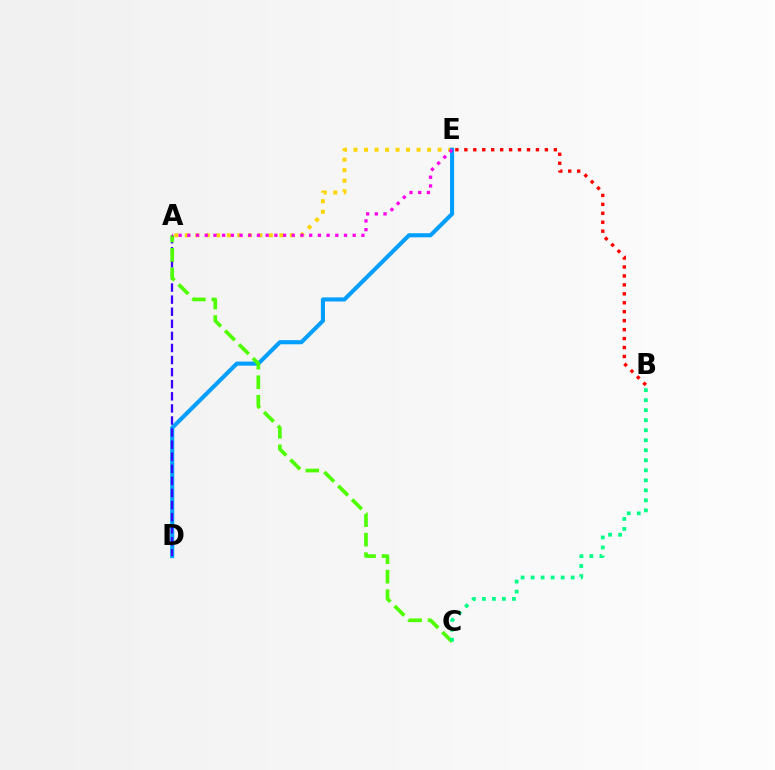{('A', 'E'): [{'color': '#ffd500', 'line_style': 'dotted', 'thickness': 2.86}, {'color': '#ff00ed', 'line_style': 'dotted', 'thickness': 2.36}], ('D', 'E'): [{'color': '#009eff', 'line_style': 'solid', 'thickness': 2.94}], ('B', 'E'): [{'color': '#ff0000', 'line_style': 'dotted', 'thickness': 2.43}], ('A', 'D'): [{'color': '#3700ff', 'line_style': 'dashed', 'thickness': 1.64}], ('A', 'C'): [{'color': '#4fff00', 'line_style': 'dashed', 'thickness': 2.65}], ('B', 'C'): [{'color': '#00ff86', 'line_style': 'dotted', 'thickness': 2.72}]}